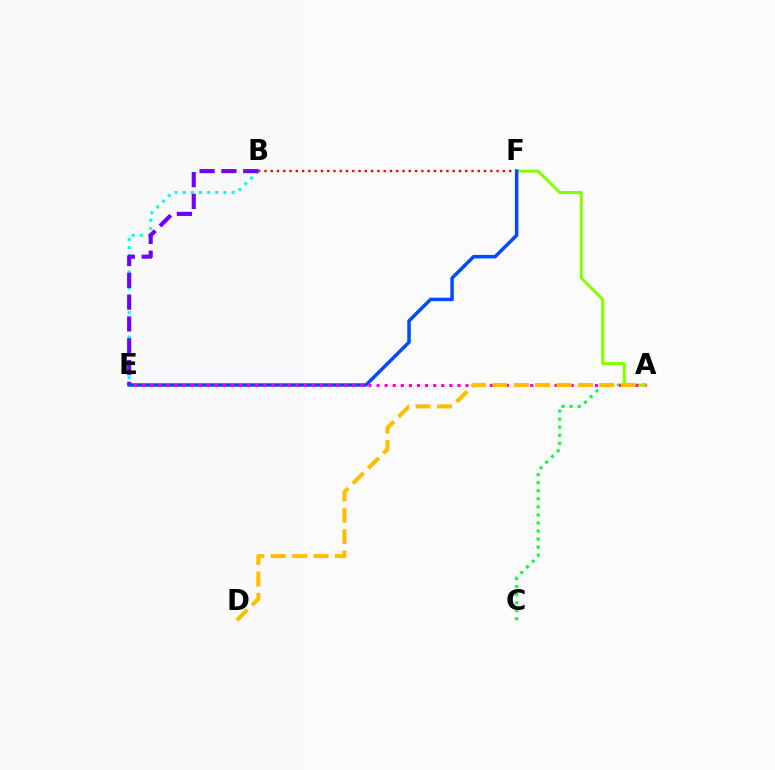{('B', 'F'): [{'color': '#ff0000', 'line_style': 'dotted', 'thickness': 1.7}], ('A', 'C'): [{'color': '#00ff39', 'line_style': 'dotted', 'thickness': 2.19}], ('A', 'F'): [{'color': '#84ff00', 'line_style': 'solid', 'thickness': 2.15}], ('B', 'E'): [{'color': '#00fff6', 'line_style': 'dotted', 'thickness': 2.21}, {'color': '#7200ff', 'line_style': 'dashed', 'thickness': 2.96}], ('E', 'F'): [{'color': '#004bff', 'line_style': 'solid', 'thickness': 2.52}], ('A', 'E'): [{'color': '#ff00cf', 'line_style': 'dotted', 'thickness': 2.2}], ('A', 'D'): [{'color': '#ffbd00', 'line_style': 'dashed', 'thickness': 2.91}]}